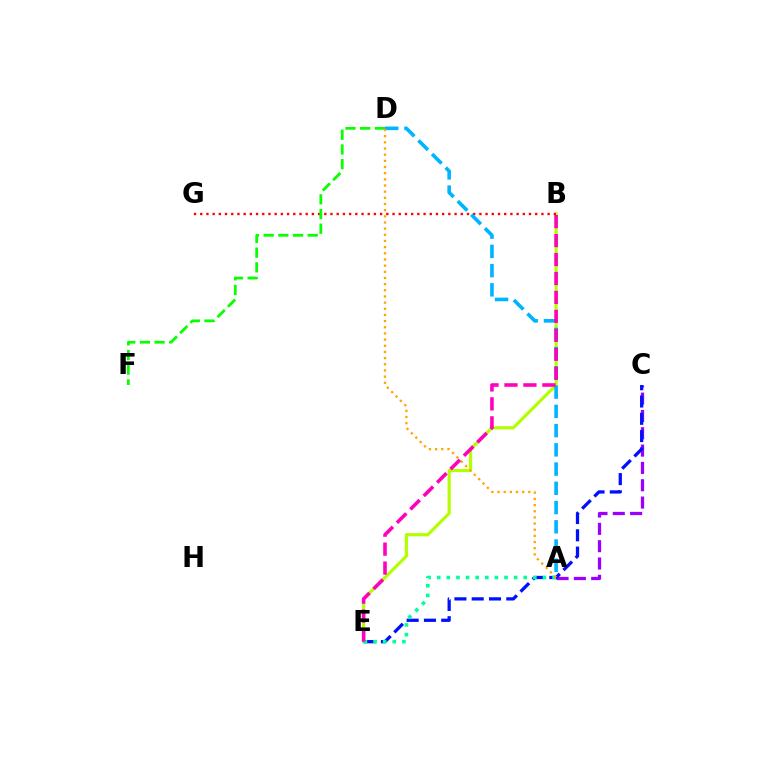{('B', 'E'): [{'color': '#b3ff00', 'line_style': 'solid', 'thickness': 2.28}, {'color': '#ff00bd', 'line_style': 'dashed', 'thickness': 2.58}], ('A', 'C'): [{'color': '#9b00ff', 'line_style': 'dashed', 'thickness': 2.35}], ('B', 'G'): [{'color': '#ff0000', 'line_style': 'dotted', 'thickness': 1.69}], ('D', 'F'): [{'color': '#08ff00', 'line_style': 'dashed', 'thickness': 2.0}], ('A', 'D'): [{'color': '#00b5ff', 'line_style': 'dashed', 'thickness': 2.61}, {'color': '#ffa500', 'line_style': 'dotted', 'thickness': 1.67}], ('C', 'E'): [{'color': '#0010ff', 'line_style': 'dashed', 'thickness': 2.35}], ('A', 'E'): [{'color': '#00ff9d', 'line_style': 'dotted', 'thickness': 2.61}]}